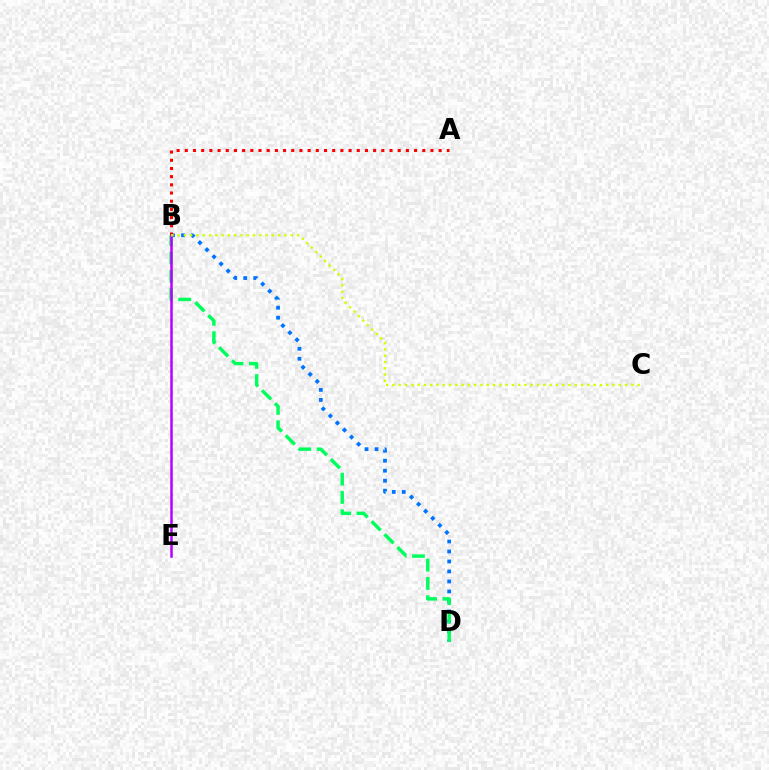{('B', 'D'): [{'color': '#0074ff', 'line_style': 'dotted', 'thickness': 2.71}, {'color': '#00ff5c', 'line_style': 'dashed', 'thickness': 2.49}], ('A', 'B'): [{'color': '#ff0000', 'line_style': 'dotted', 'thickness': 2.22}], ('B', 'E'): [{'color': '#b900ff', 'line_style': 'solid', 'thickness': 1.8}], ('B', 'C'): [{'color': '#d1ff00', 'line_style': 'dotted', 'thickness': 1.71}]}